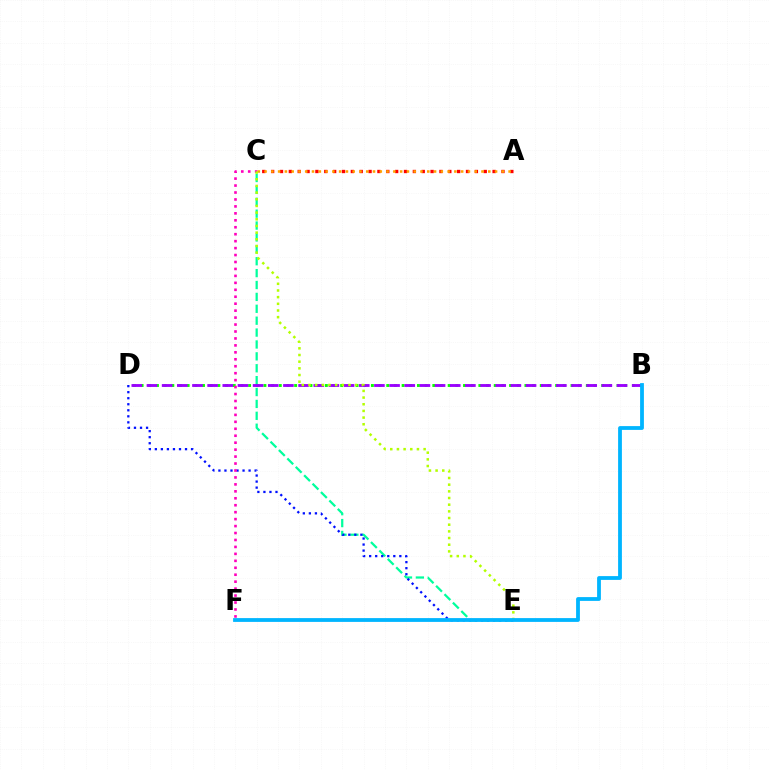{('B', 'D'): [{'color': '#08ff00', 'line_style': 'dotted', 'thickness': 2.09}, {'color': '#9b00ff', 'line_style': 'dashed', 'thickness': 2.06}], ('C', 'E'): [{'color': '#00ff9d', 'line_style': 'dashed', 'thickness': 1.62}, {'color': '#b3ff00', 'line_style': 'dotted', 'thickness': 1.81}], ('A', 'C'): [{'color': '#ff0000', 'line_style': 'dotted', 'thickness': 2.41}, {'color': '#ffa500', 'line_style': 'dotted', 'thickness': 1.84}], ('D', 'E'): [{'color': '#0010ff', 'line_style': 'dotted', 'thickness': 1.64}], ('C', 'F'): [{'color': '#ff00bd', 'line_style': 'dotted', 'thickness': 1.89}], ('B', 'F'): [{'color': '#00b5ff', 'line_style': 'solid', 'thickness': 2.73}]}